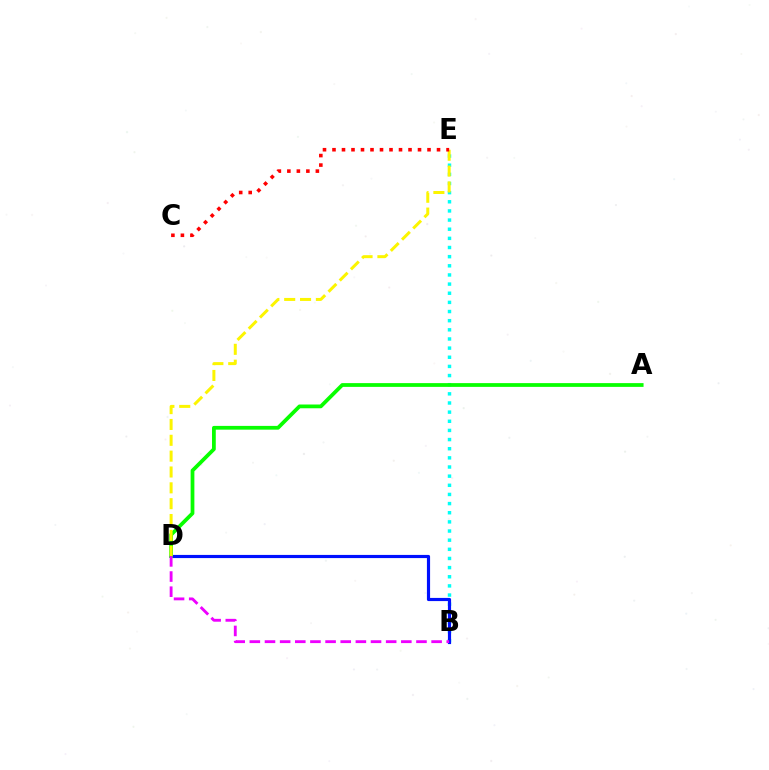{('B', 'E'): [{'color': '#00fff6', 'line_style': 'dotted', 'thickness': 2.48}], ('B', 'D'): [{'color': '#0010ff', 'line_style': 'solid', 'thickness': 2.28}, {'color': '#ee00ff', 'line_style': 'dashed', 'thickness': 2.06}], ('A', 'D'): [{'color': '#08ff00', 'line_style': 'solid', 'thickness': 2.71}], ('D', 'E'): [{'color': '#fcf500', 'line_style': 'dashed', 'thickness': 2.15}], ('C', 'E'): [{'color': '#ff0000', 'line_style': 'dotted', 'thickness': 2.58}]}